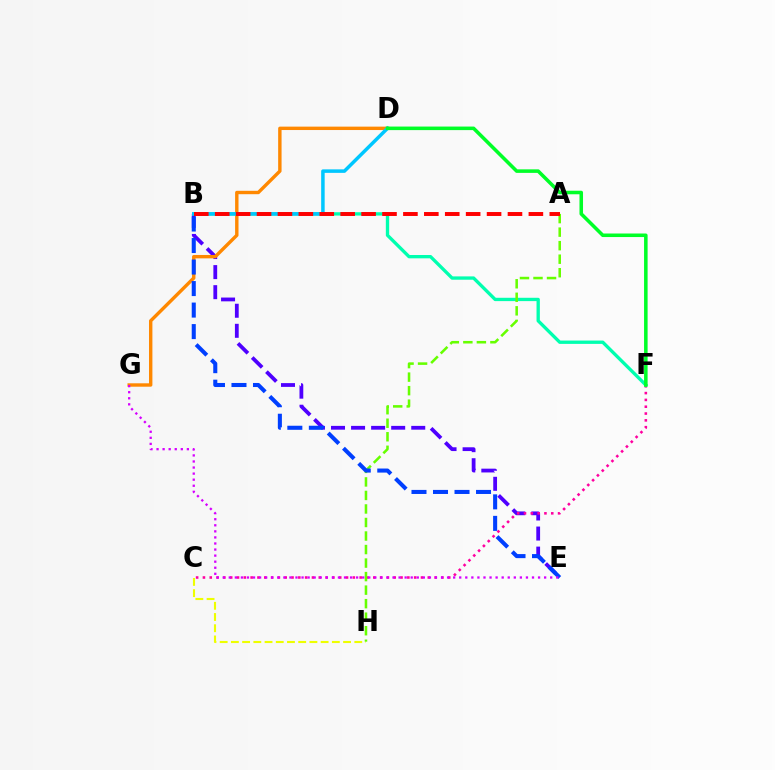{('B', 'E'): [{'color': '#4f00ff', 'line_style': 'dashed', 'thickness': 2.72}, {'color': '#003fff', 'line_style': 'dashed', 'thickness': 2.92}], ('D', 'G'): [{'color': '#ff8800', 'line_style': 'solid', 'thickness': 2.45}], ('C', 'F'): [{'color': '#ff00a0', 'line_style': 'dotted', 'thickness': 1.85}], ('C', 'H'): [{'color': '#eeff00', 'line_style': 'dashed', 'thickness': 1.52}], ('B', 'F'): [{'color': '#00ffaf', 'line_style': 'solid', 'thickness': 2.4}], ('A', 'H'): [{'color': '#66ff00', 'line_style': 'dashed', 'thickness': 1.84}], ('B', 'D'): [{'color': '#00c7ff', 'line_style': 'solid', 'thickness': 2.52}], ('E', 'G'): [{'color': '#d600ff', 'line_style': 'dotted', 'thickness': 1.65}], ('A', 'B'): [{'color': '#ff0000', 'line_style': 'dashed', 'thickness': 2.84}], ('D', 'F'): [{'color': '#00ff27', 'line_style': 'solid', 'thickness': 2.55}]}